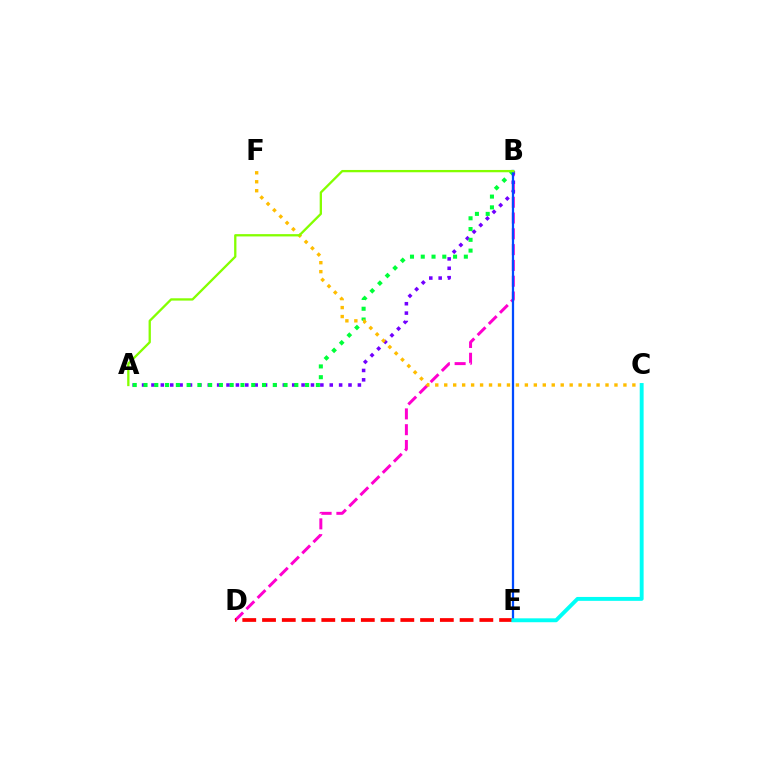{('B', 'D'): [{'color': '#ff00cf', 'line_style': 'dashed', 'thickness': 2.15}], ('A', 'B'): [{'color': '#7200ff', 'line_style': 'dotted', 'thickness': 2.55}, {'color': '#00ff39', 'line_style': 'dotted', 'thickness': 2.93}, {'color': '#84ff00', 'line_style': 'solid', 'thickness': 1.66}], ('D', 'E'): [{'color': '#ff0000', 'line_style': 'dashed', 'thickness': 2.68}], ('C', 'F'): [{'color': '#ffbd00', 'line_style': 'dotted', 'thickness': 2.43}], ('B', 'E'): [{'color': '#004bff', 'line_style': 'solid', 'thickness': 1.62}], ('C', 'E'): [{'color': '#00fff6', 'line_style': 'solid', 'thickness': 2.81}]}